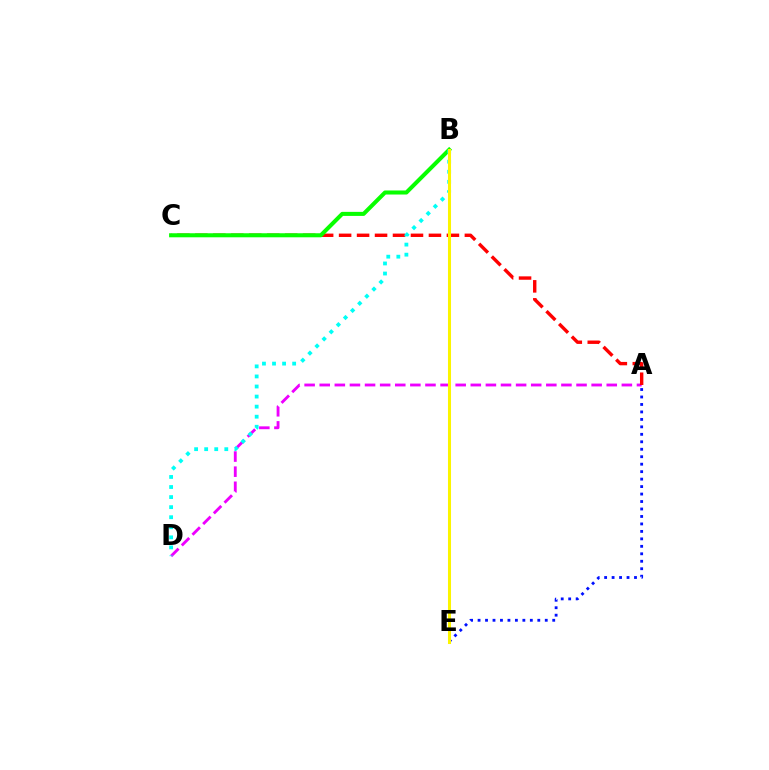{('A', 'D'): [{'color': '#ee00ff', 'line_style': 'dashed', 'thickness': 2.05}], ('A', 'C'): [{'color': '#ff0000', 'line_style': 'dashed', 'thickness': 2.44}], ('B', 'C'): [{'color': '#08ff00', 'line_style': 'solid', 'thickness': 2.91}], ('B', 'D'): [{'color': '#00fff6', 'line_style': 'dotted', 'thickness': 2.73}], ('A', 'E'): [{'color': '#0010ff', 'line_style': 'dotted', 'thickness': 2.03}], ('B', 'E'): [{'color': '#fcf500', 'line_style': 'solid', 'thickness': 2.19}]}